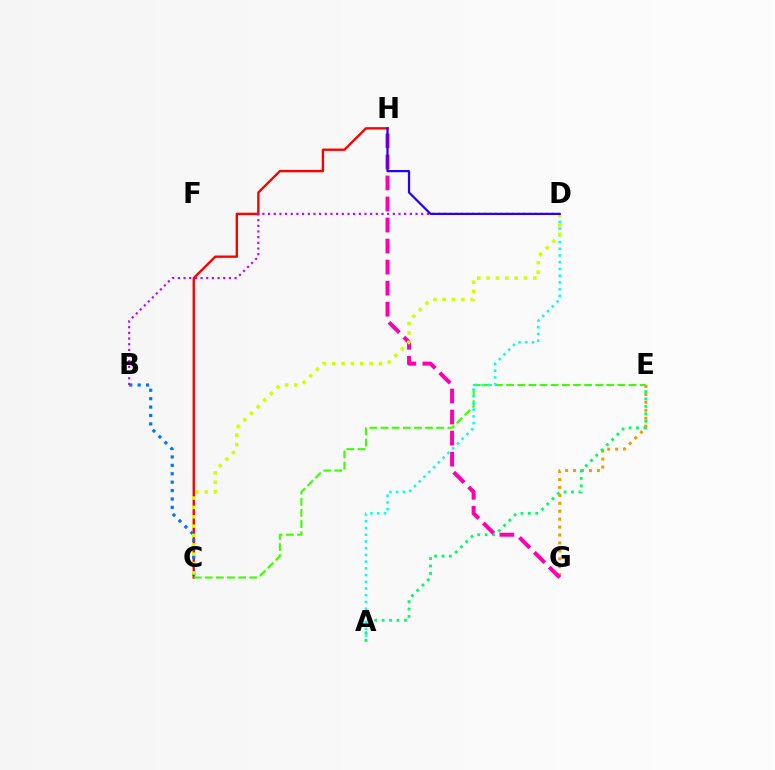{('E', 'G'): [{'color': '#ff9400', 'line_style': 'dotted', 'thickness': 2.15}], ('C', 'H'): [{'color': '#ff0000', 'line_style': 'solid', 'thickness': 1.7}], ('B', 'C'): [{'color': '#0074ff', 'line_style': 'dotted', 'thickness': 2.28}], ('C', 'E'): [{'color': '#3dff00', 'line_style': 'dashed', 'thickness': 1.51}], ('B', 'D'): [{'color': '#b900ff', 'line_style': 'dotted', 'thickness': 1.54}], ('A', 'E'): [{'color': '#00ff5c', 'line_style': 'dotted', 'thickness': 2.02}], ('G', 'H'): [{'color': '#ff00ac', 'line_style': 'dashed', 'thickness': 2.86}], ('A', 'D'): [{'color': '#00fff6', 'line_style': 'dotted', 'thickness': 1.83}], ('C', 'D'): [{'color': '#d1ff00', 'line_style': 'dotted', 'thickness': 2.54}], ('D', 'H'): [{'color': '#2500ff', 'line_style': 'solid', 'thickness': 1.6}]}